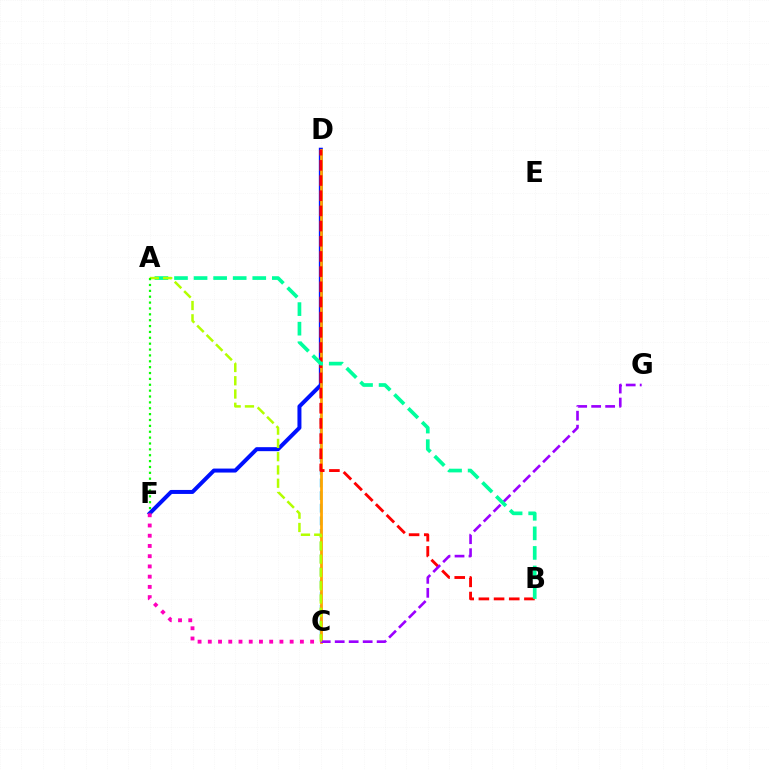{('C', 'D'): [{'color': '#00b5ff', 'line_style': 'dashed', 'thickness': 1.72}, {'color': '#ffa500', 'line_style': 'solid', 'thickness': 2.0}], ('D', 'F'): [{'color': '#0010ff', 'line_style': 'solid', 'thickness': 2.87}], ('B', 'D'): [{'color': '#ff0000', 'line_style': 'dashed', 'thickness': 2.06}], ('C', 'G'): [{'color': '#9b00ff', 'line_style': 'dashed', 'thickness': 1.9}], ('A', 'B'): [{'color': '#00ff9d', 'line_style': 'dashed', 'thickness': 2.66}], ('A', 'C'): [{'color': '#b3ff00', 'line_style': 'dashed', 'thickness': 1.8}], ('C', 'F'): [{'color': '#ff00bd', 'line_style': 'dotted', 'thickness': 2.78}], ('A', 'F'): [{'color': '#08ff00', 'line_style': 'dotted', 'thickness': 1.6}]}